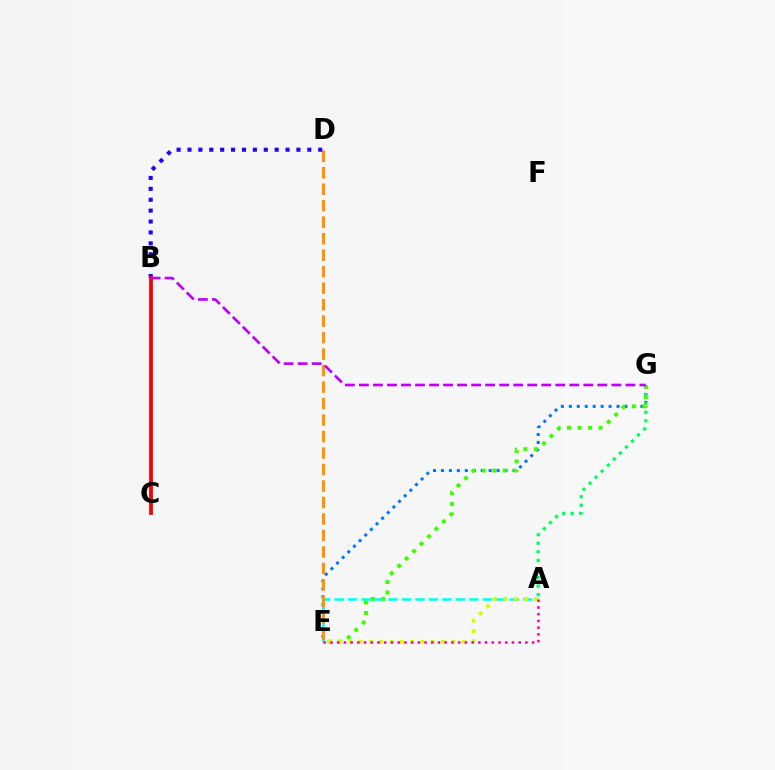{('E', 'G'): [{'color': '#0074ff', 'line_style': 'dotted', 'thickness': 2.16}, {'color': '#3dff00', 'line_style': 'dotted', 'thickness': 2.85}], ('A', 'G'): [{'color': '#00ff5c', 'line_style': 'dotted', 'thickness': 2.33}], ('A', 'E'): [{'color': '#00fff6', 'line_style': 'dashed', 'thickness': 1.83}, {'color': '#d1ff00', 'line_style': 'dotted', 'thickness': 2.79}, {'color': '#ff00ac', 'line_style': 'dotted', 'thickness': 1.83}], ('D', 'E'): [{'color': '#ff9400', 'line_style': 'dashed', 'thickness': 2.24}], ('B', 'D'): [{'color': '#2500ff', 'line_style': 'dotted', 'thickness': 2.96}], ('B', 'C'): [{'color': '#ff0000', 'line_style': 'solid', 'thickness': 2.73}], ('B', 'G'): [{'color': '#b900ff', 'line_style': 'dashed', 'thickness': 1.91}]}